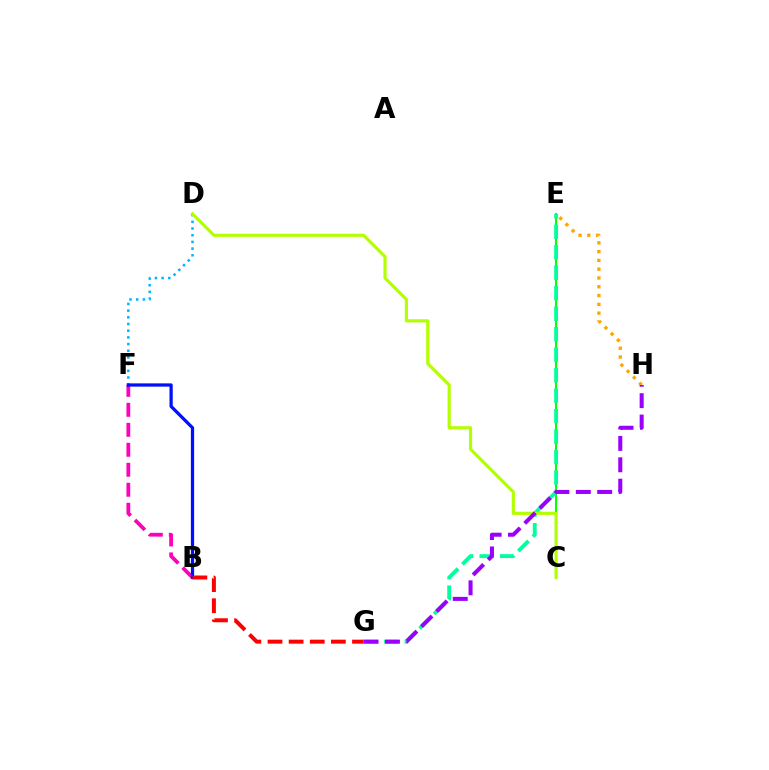{('C', 'E'): [{'color': '#08ff00', 'line_style': 'solid', 'thickness': 1.5}], ('E', 'H'): [{'color': '#ffa500', 'line_style': 'dotted', 'thickness': 2.39}], ('E', 'G'): [{'color': '#00ff9d', 'line_style': 'dashed', 'thickness': 2.78}], ('D', 'F'): [{'color': '#00b5ff', 'line_style': 'dotted', 'thickness': 1.82}], ('B', 'F'): [{'color': '#ff00bd', 'line_style': 'dashed', 'thickness': 2.71}, {'color': '#0010ff', 'line_style': 'solid', 'thickness': 2.34}], ('C', 'D'): [{'color': '#b3ff00', 'line_style': 'solid', 'thickness': 2.27}], ('G', 'H'): [{'color': '#9b00ff', 'line_style': 'dashed', 'thickness': 2.9}], ('B', 'G'): [{'color': '#ff0000', 'line_style': 'dashed', 'thickness': 2.87}]}